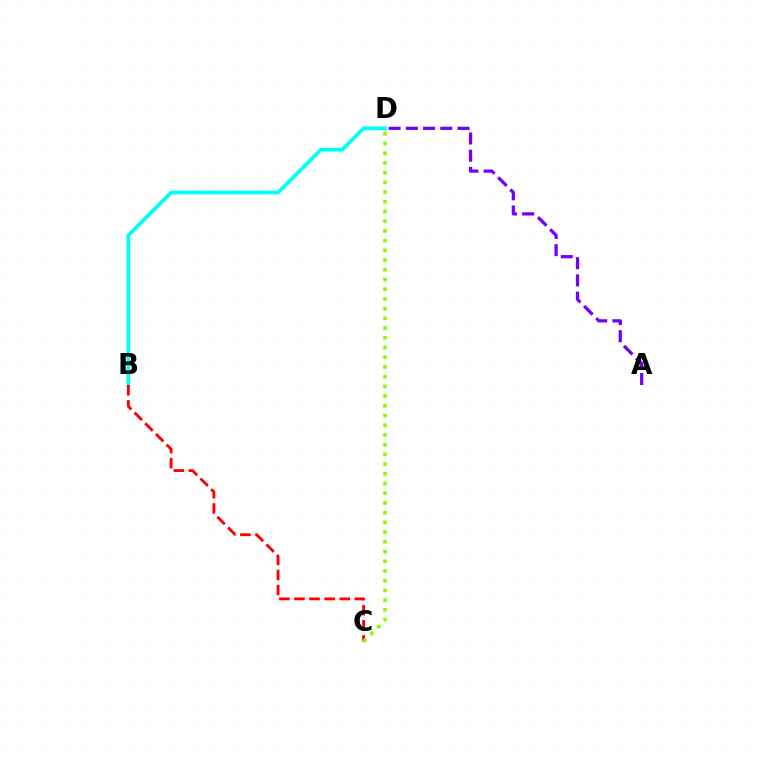{('B', 'D'): [{'color': '#00fff6', 'line_style': 'solid', 'thickness': 2.7}], ('B', 'C'): [{'color': '#ff0000', 'line_style': 'dashed', 'thickness': 2.05}], ('A', 'D'): [{'color': '#7200ff', 'line_style': 'dashed', 'thickness': 2.34}], ('C', 'D'): [{'color': '#84ff00', 'line_style': 'dotted', 'thickness': 2.64}]}